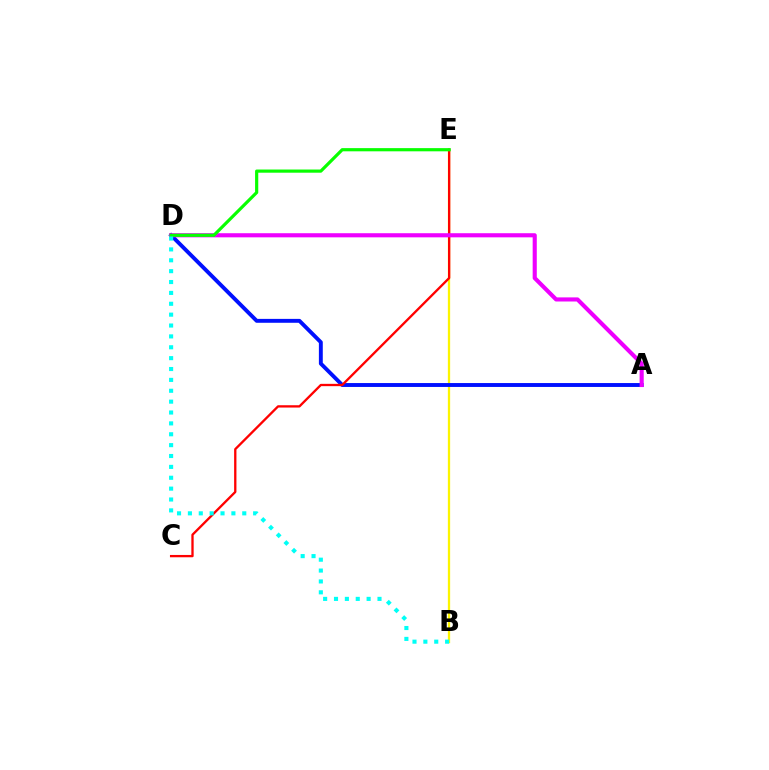{('B', 'E'): [{'color': '#fcf500', 'line_style': 'solid', 'thickness': 1.64}], ('A', 'D'): [{'color': '#0010ff', 'line_style': 'solid', 'thickness': 2.81}, {'color': '#ee00ff', 'line_style': 'solid', 'thickness': 2.96}], ('C', 'E'): [{'color': '#ff0000', 'line_style': 'solid', 'thickness': 1.67}], ('D', 'E'): [{'color': '#08ff00', 'line_style': 'solid', 'thickness': 2.29}], ('B', 'D'): [{'color': '#00fff6', 'line_style': 'dotted', 'thickness': 2.95}]}